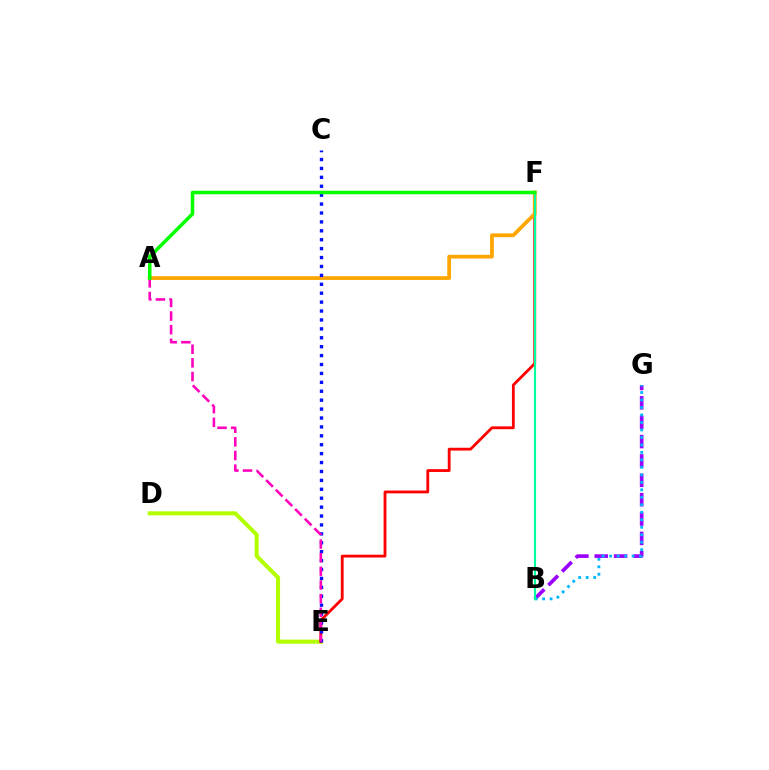{('B', 'G'): [{'color': '#9b00ff', 'line_style': 'dashed', 'thickness': 2.63}, {'color': '#00b5ff', 'line_style': 'dotted', 'thickness': 2.03}], ('D', 'E'): [{'color': '#b3ff00', 'line_style': 'solid', 'thickness': 2.92}], ('E', 'F'): [{'color': '#ff0000', 'line_style': 'solid', 'thickness': 2.02}], ('A', 'F'): [{'color': '#ffa500', 'line_style': 'solid', 'thickness': 2.69}, {'color': '#08ff00', 'line_style': 'solid', 'thickness': 2.56}], ('C', 'E'): [{'color': '#0010ff', 'line_style': 'dotted', 'thickness': 2.42}], ('A', 'E'): [{'color': '#ff00bd', 'line_style': 'dashed', 'thickness': 1.85}], ('B', 'F'): [{'color': '#00ff9d', 'line_style': 'solid', 'thickness': 1.55}]}